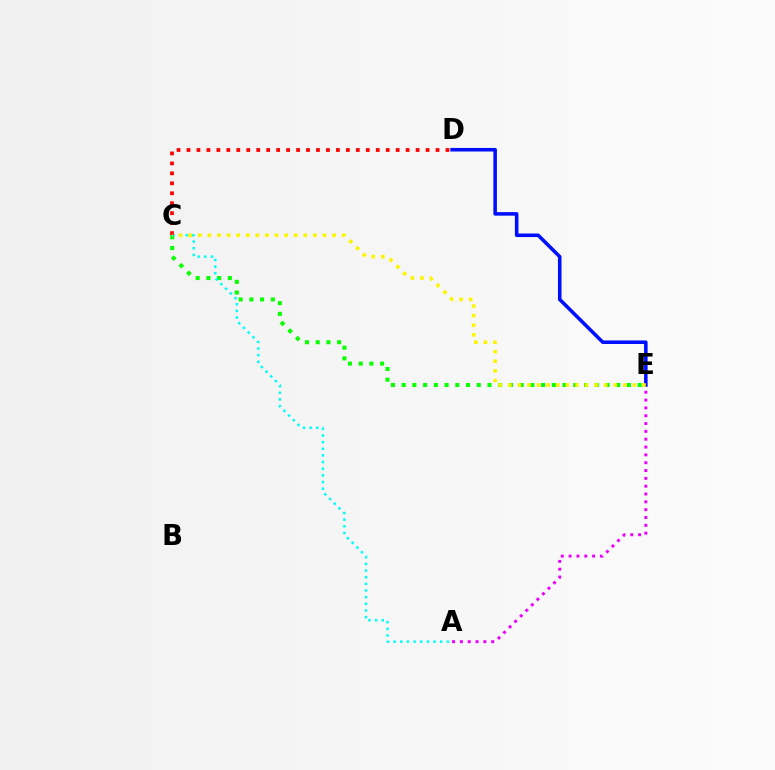{('C', 'E'): [{'color': '#08ff00', 'line_style': 'dotted', 'thickness': 2.91}, {'color': '#fcf500', 'line_style': 'dotted', 'thickness': 2.61}], ('A', 'E'): [{'color': '#ee00ff', 'line_style': 'dotted', 'thickness': 2.13}], ('D', 'E'): [{'color': '#0010ff', 'line_style': 'solid', 'thickness': 2.56}], ('A', 'C'): [{'color': '#00fff6', 'line_style': 'dotted', 'thickness': 1.81}], ('C', 'D'): [{'color': '#ff0000', 'line_style': 'dotted', 'thickness': 2.71}]}